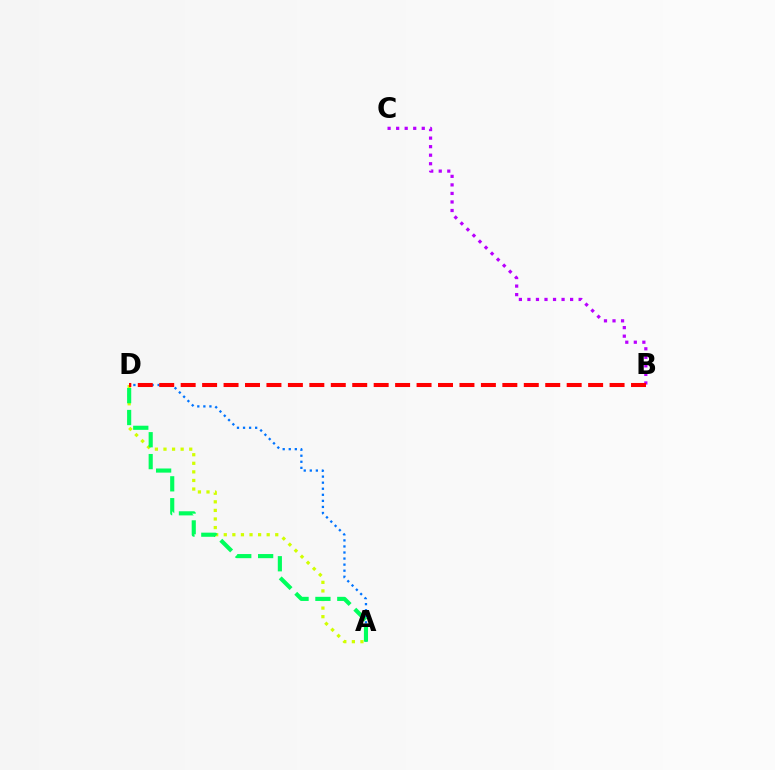{('A', 'D'): [{'color': '#0074ff', 'line_style': 'dotted', 'thickness': 1.65}, {'color': '#d1ff00', 'line_style': 'dotted', 'thickness': 2.33}, {'color': '#00ff5c', 'line_style': 'dashed', 'thickness': 2.97}], ('B', 'C'): [{'color': '#b900ff', 'line_style': 'dotted', 'thickness': 2.32}], ('B', 'D'): [{'color': '#ff0000', 'line_style': 'dashed', 'thickness': 2.91}]}